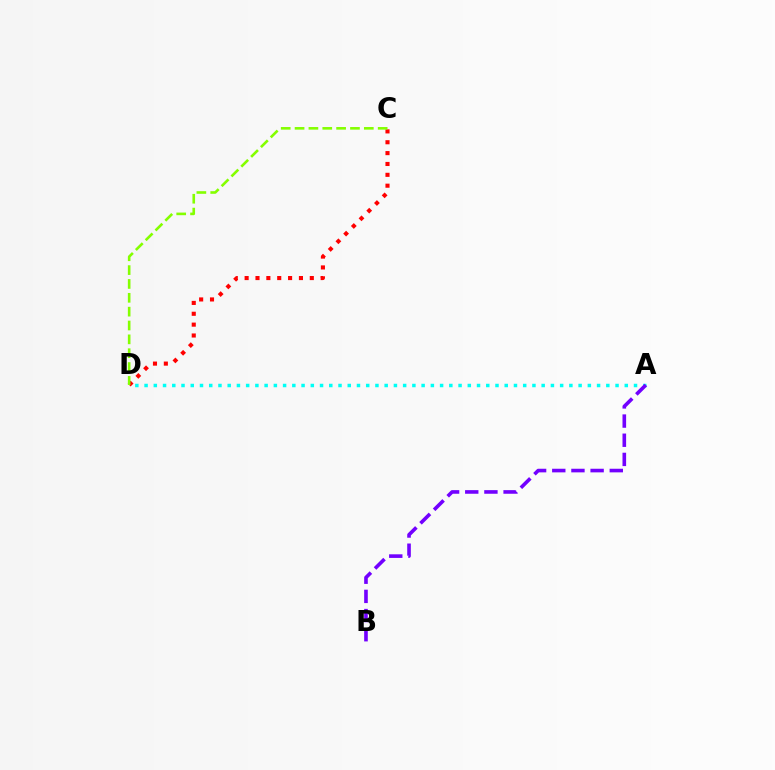{('C', 'D'): [{'color': '#ff0000', 'line_style': 'dotted', 'thickness': 2.95}, {'color': '#84ff00', 'line_style': 'dashed', 'thickness': 1.88}], ('A', 'D'): [{'color': '#00fff6', 'line_style': 'dotted', 'thickness': 2.51}], ('A', 'B'): [{'color': '#7200ff', 'line_style': 'dashed', 'thickness': 2.6}]}